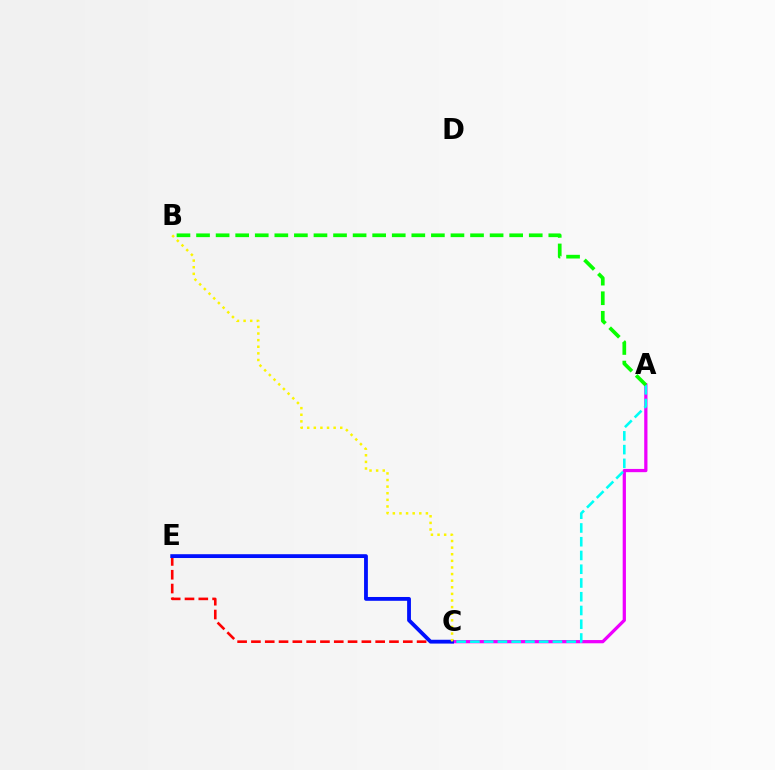{('A', 'C'): [{'color': '#ee00ff', 'line_style': 'solid', 'thickness': 2.34}, {'color': '#00fff6', 'line_style': 'dashed', 'thickness': 1.87}], ('C', 'E'): [{'color': '#ff0000', 'line_style': 'dashed', 'thickness': 1.88}, {'color': '#0010ff', 'line_style': 'solid', 'thickness': 2.75}], ('A', 'B'): [{'color': '#08ff00', 'line_style': 'dashed', 'thickness': 2.66}], ('B', 'C'): [{'color': '#fcf500', 'line_style': 'dotted', 'thickness': 1.8}]}